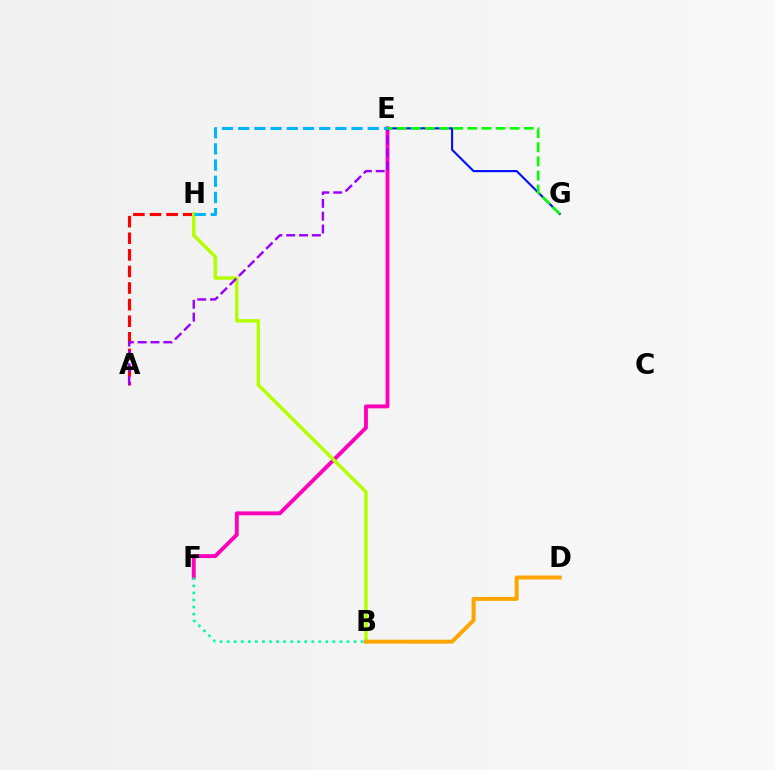{('A', 'H'): [{'color': '#ff0000', 'line_style': 'dashed', 'thickness': 2.25}], ('E', 'F'): [{'color': '#ff00bd', 'line_style': 'solid', 'thickness': 2.79}], ('B', 'H'): [{'color': '#b3ff00', 'line_style': 'solid', 'thickness': 2.48}], ('A', 'E'): [{'color': '#9b00ff', 'line_style': 'dashed', 'thickness': 1.74}], ('B', 'F'): [{'color': '#00ff9d', 'line_style': 'dotted', 'thickness': 1.92}], ('E', 'G'): [{'color': '#0010ff', 'line_style': 'solid', 'thickness': 1.52}, {'color': '#08ff00', 'line_style': 'dashed', 'thickness': 1.92}], ('B', 'D'): [{'color': '#ffa500', 'line_style': 'solid', 'thickness': 2.87}], ('E', 'H'): [{'color': '#00b5ff', 'line_style': 'dashed', 'thickness': 2.2}]}